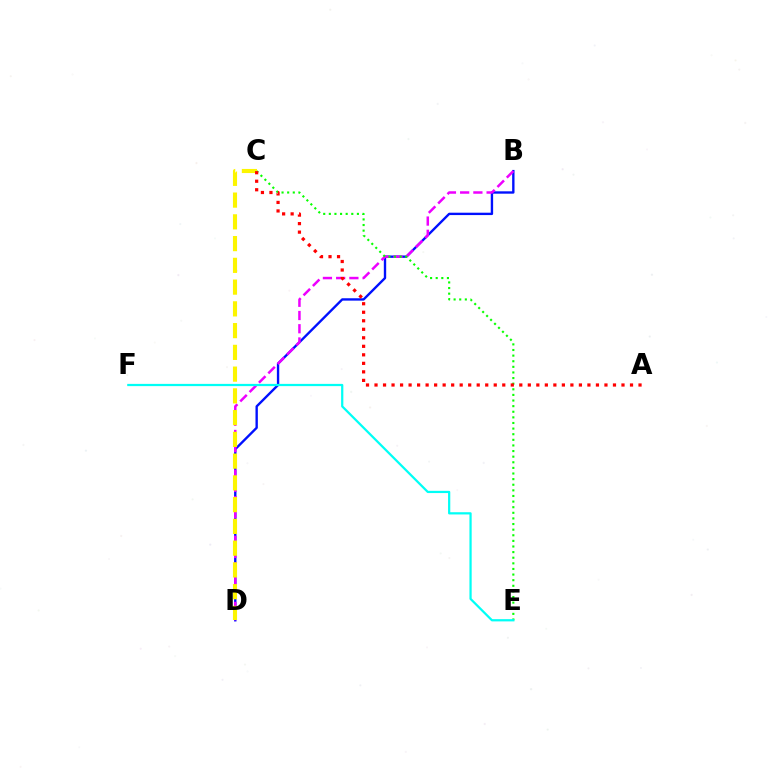{('B', 'D'): [{'color': '#0010ff', 'line_style': 'solid', 'thickness': 1.71}, {'color': '#ee00ff', 'line_style': 'dashed', 'thickness': 1.8}], ('C', 'E'): [{'color': '#08ff00', 'line_style': 'dotted', 'thickness': 1.53}], ('C', 'D'): [{'color': '#fcf500', 'line_style': 'dashed', 'thickness': 2.96}], ('A', 'C'): [{'color': '#ff0000', 'line_style': 'dotted', 'thickness': 2.31}], ('E', 'F'): [{'color': '#00fff6', 'line_style': 'solid', 'thickness': 1.61}]}